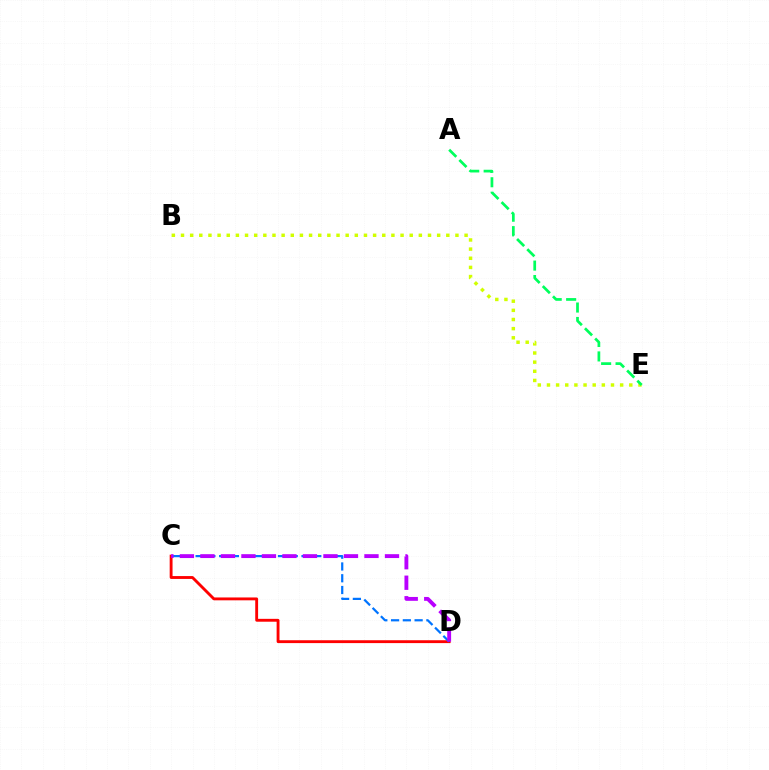{('B', 'E'): [{'color': '#d1ff00', 'line_style': 'dotted', 'thickness': 2.49}], ('C', 'D'): [{'color': '#ff0000', 'line_style': 'solid', 'thickness': 2.06}, {'color': '#0074ff', 'line_style': 'dashed', 'thickness': 1.6}, {'color': '#b900ff', 'line_style': 'dashed', 'thickness': 2.79}], ('A', 'E'): [{'color': '#00ff5c', 'line_style': 'dashed', 'thickness': 1.96}]}